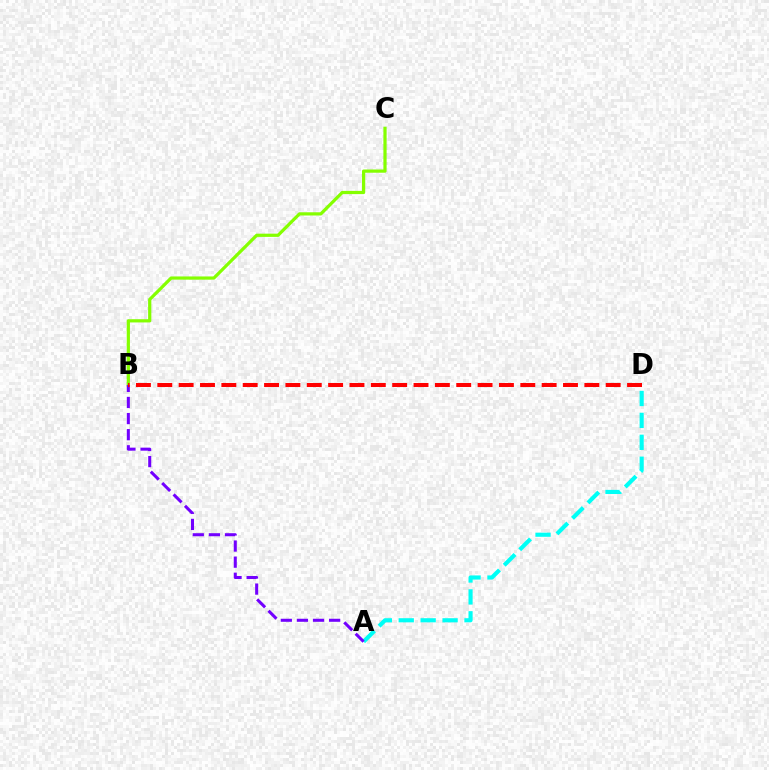{('B', 'C'): [{'color': '#84ff00', 'line_style': 'solid', 'thickness': 2.32}], ('A', 'D'): [{'color': '#00fff6', 'line_style': 'dashed', 'thickness': 2.98}], ('A', 'B'): [{'color': '#7200ff', 'line_style': 'dashed', 'thickness': 2.19}], ('B', 'D'): [{'color': '#ff0000', 'line_style': 'dashed', 'thickness': 2.9}]}